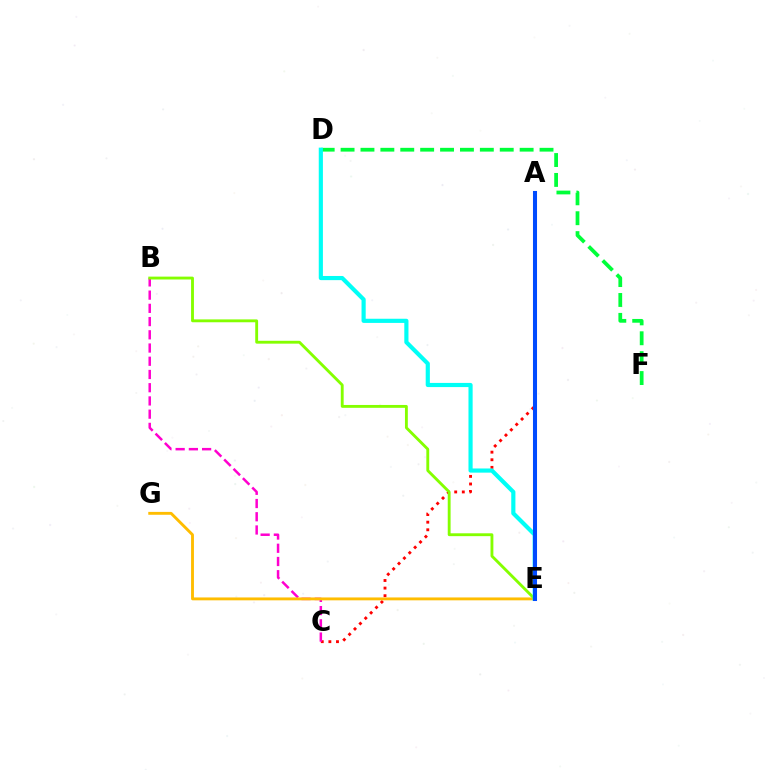{('A', 'C'): [{'color': '#ff0000', 'line_style': 'dotted', 'thickness': 2.07}], ('B', 'C'): [{'color': '#ff00cf', 'line_style': 'dashed', 'thickness': 1.8}], ('D', 'F'): [{'color': '#00ff39', 'line_style': 'dashed', 'thickness': 2.7}], ('E', 'G'): [{'color': '#ffbd00', 'line_style': 'solid', 'thickness': 2.07}], ('B', 'E'): [{'color': '#84ff00', 'line_style': 'solid', 'thickness': 2.06}], ('A', 'E'): [{'color': '#7200ff', 'line_style': 'dashed', 'thickness': 2.7}, {'color': '#004bff', 'line_style': 'solid', 'thickness': 2.92}], ('D', 'E'): [{'color': '#00fff6', 'line_style': 'solid', 'thickness': 3.0}]}